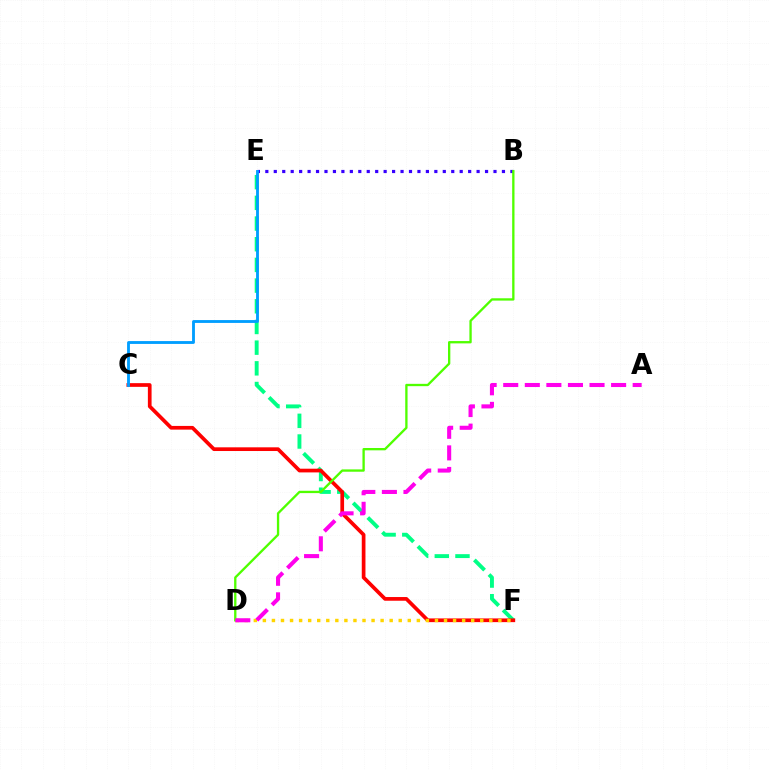{('E', 'F'): [{'color': '#00ff86', 'line_style': 'dashed', 'thickness': 2.81}], ('C', 'F'): [{'color': '#ff0000', 'line_style': 'solid', 'thickness': 2.67}], ('D', 'F'): [{'color': '#ffd500', 'line_style': 'dotted', 'thickness': 2.46}], ('B', 'E'): [{'color': '#3700ff', 'line_style': 'dotted', 'thickness': 2.3}], ('B', 'D'): [{'color': '#4fff00', 'line_style': 'solid', 'thickness': 1.67}], ('C', 'E'): [{'color': '#009eff', 'line_style': 'solid', 'thickness': 2.05}], ('A', 'D'): [{'color': '#ff00ed', 'line_style': 'dashed', 'thickness': 2.93}]}